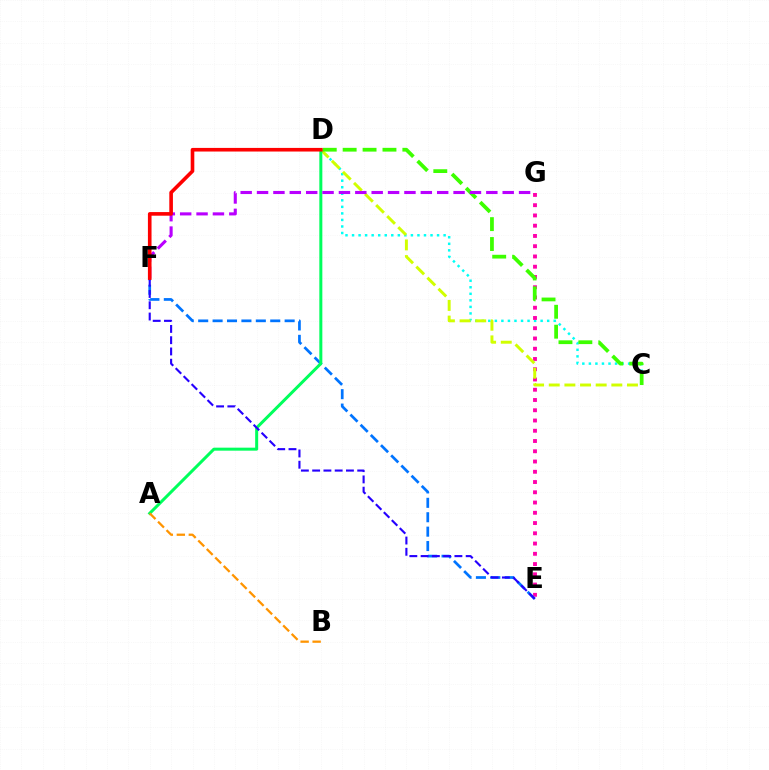{('C', 'D'): [{'color': '#00fff6', 'line_style': 'dotted', 'thickness': 1.78}, {'color': '#d1ff00', 'line_style': 'dashed', 'thickness': 2.13}, {'color': '#3dff00', 'line_style': 'dashed', 'thickness': 2.7}], ('E', 'G'): [{'color': '#ff00ac', 'line_style': 'dotted', 'thickness': 2.79}], ('E', 'F'): [{'color': '#0074ff', 'line_style': 'dashed', 'thickness': 1.96}, {'color': '#2500ff', 'line_style': 'dashed', 'thickness': 1.53}], ('A', 'D'): [{'color': '#00ff5c', 'line_style': 'solid', 'thickness': 2.17}], ('F', 'G'): [{'color': '#b900ff', 'line_style': 'dashed', 'thickness': 2.22}], ('A', 'B'): [{'color': '#ff9400', 'line_style': 'dashed', 'thickness': 1.63}], ('D', 'F'): [{'color': '#ff0000', 'line_style': 'solid', 'thickness': 2.61}]}